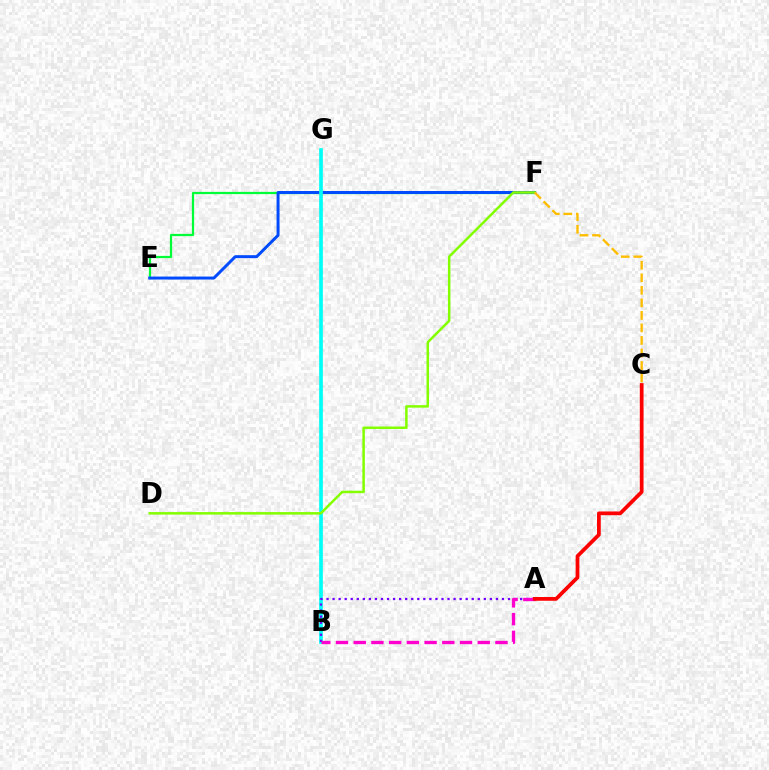{('E', 'F'): [{'color': '#00ff39', 'line_style': 'solid', 'thickness': 1.62}, {'color': '#004bff', 'line_style': 'solid', 'thickness': 2.14}], ('B', 'G'): [{'color': '#00fff6', 'line_style': 'solid', 'thickness': 2.65}], ('D', 'F'): [{'color': '#84ff00', 'line_style': 'solid', 'thickness': 1.81}], ('A', 'B'): [{'color': '#7200ff', 'line_style': 'dotted', 'thickness': 1.64}, {'color': '#ff00cf', 'line_style': 'dashed', 'thickness': 2.41}], ('C', 'F'): [{'color': '#ffbd00', 'line_style': 'dashed', 'thickness': 1.7}], ('A', 'C'): [{'color': '#ff0000', 'line_style': 'solid', 'thickness': 2.69}]}